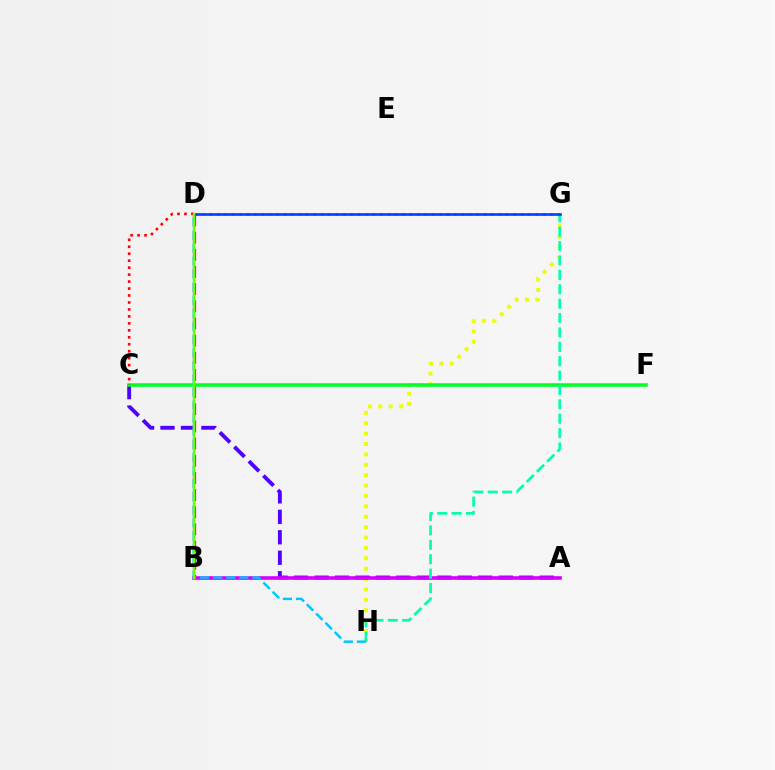{('G', 'H'): [{'color': '#eeff00', 'line_style': 'dotted', 'thickness': 2.82}, {'color': '#00ffaf', 'line_style': 'dashed', 'thickness': 1.95}], ('A', 'C'): [{'color': '#4f00ff', 'line_style': 'dashed', 'thickness': 2.78}], ('A', 'B'): [{'color': '#d600ff', 'line_style': 'solid', 'thickness': 2.6}], ('B', 'D'): [{'color': '#ff00a0', 'line_style': 'dashed', 'thickness': 2.33}, {'color': '#66ff00', 'line_style': 'solid', 'thickness': 1.73}], ('D', 'G'): [{'color': '#ff8800', 'line_style': 'dotted', 'thickness': 2.01}, {'color': '#003fff', 'line_style': 'solid', 'thickness': 1.89}], ('C', 'F'): [{'color': '#00ff27', 'line_style': 'solid', 'thickness': 2.54}], ('D', 'H'): [{'color': '#00c7ff', 'line_style': 'dashed', 'thickness': 1.78}], ('C', 'D'): [{'color': '#ff0000', 'line_style': 'dotted', 'thickness': 1.89}]}